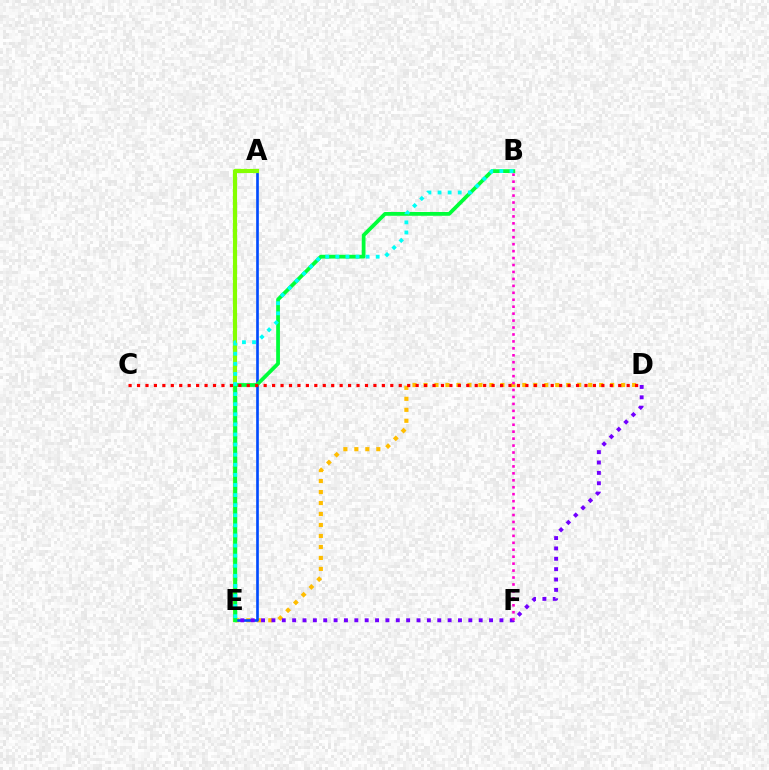{('D', 'E'): [{'color': '#ffbd00', 'line_style': 'dotted', 'thickness': 2.98}, {'color': '#7200ff', 'line_style': 'dotted', 'thickness': 2.82}], ('A', 'E'): [{'color': '#004bff', 'line_style': 'solid', 'thickness': 1.92}, {'color': '#84ff00', 'line_style': 'solid', 'thickness': 2.99}], ('B', 'E'): [{'color': '#00ff39', 'line_style': 'solid', 'thickness': 2.71}, {'color': '#00fff6', 'line_style': 'dotted', 'thickness': 2.74}], ('C', 'D'): [{'color': '#ff0000', 'line_style': 'dotted', 'thickness': 2.29}], ('B', 'F'): [{'color': '#ff00cf', 'line_style': 'dotted', 'thickness': 1.89}]}